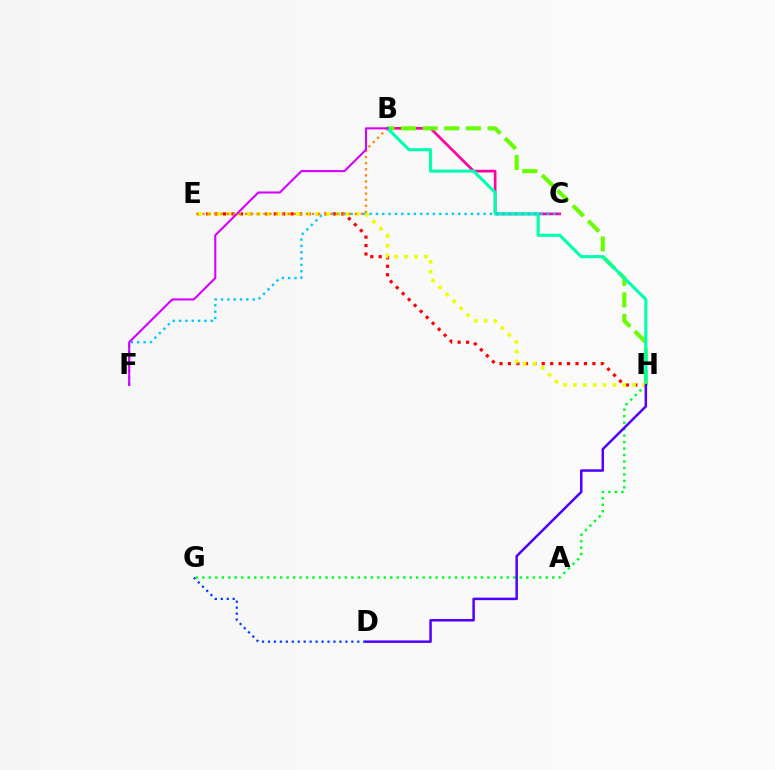{('D', 'G'): [{'color': '#003fff', 'line_style': 'dotted', 'thickness': 1.62}], ('E', 'H'): [{'color': '#ff0000', 'line_style': 'dotted', 'thickness': 2.3}, {'color': '#eeff00', 'line_style': 'dotted', 'thickness': 2.68}], ('B', 'C'): [{'color': '#ff00a0', 'line_style': 'solid', 'thickness': 1.94}], ('G', 'H'): [{'color': '#00ff27', 'line_style': 'dotted', 'thickness': 1.76}], ('B', 'H'): [{'color': '#66ff00', 'line_style': 'dashed', 'thickness': 2.94}, {'color': '#00ffaf', 'line_style': 'solid', 'thickness': 2.23}], ('C', 'F'): [{'color': '#00c7ff', 'line_style': 'dotted', 'thickness': 1.72}], ('B', 'E'): [{'color': '#ff8800', 'line_style': 'dotted', 'thickness': 1.66}], ('D', 'H'): [{'color': '#4f00ff', 'line_style': 'solid', 'thickness': 1.79}], ('B', 'F'): [{'color': '#d600ff', 'line_style': 'solid', 'thickness': 1.51}]}